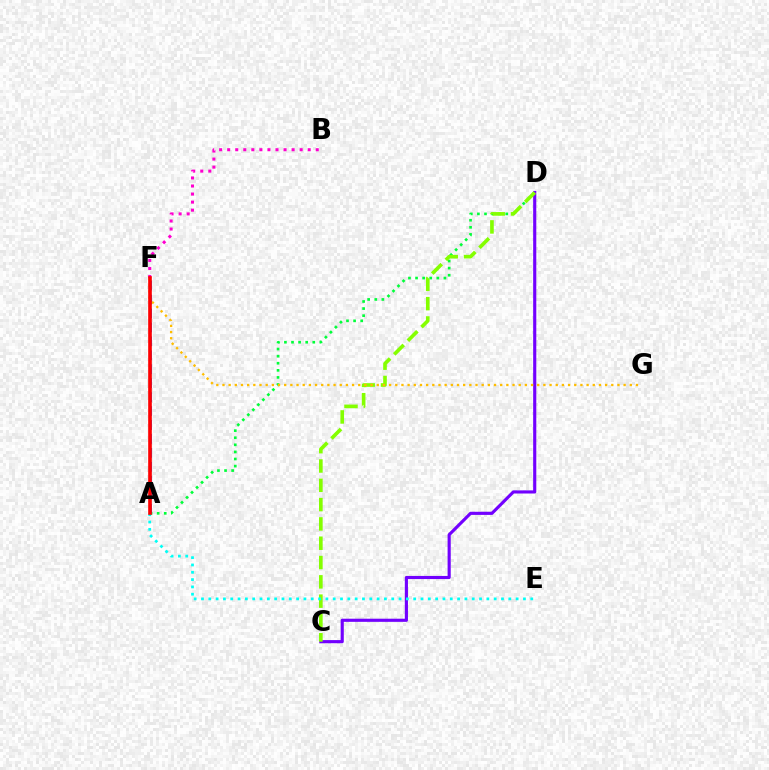{('A', 'D'): [{'color': '#00ff39', 'line_style': 'dotted', 'thickness': 1.93}], ('C', 'D'): [{'color': '#7200ff', 'line_style': 'solid', 'thickness': 2.26}, {'color': '#84ff00', 'line_style': 'dashed', 'thickness': 2.62}], ('A', 'F'): [{'color': '#004bff', 'line_style': 'dashed', 'thickness': 1.89}, {'color': '#ff0000', 'line_style': 'solid', 'thickness': 2.62}], ('A', 'E'): [{'color': '#00fff6', 'line_style': 'dotted', 'thickness': 1.99}], ('B', 'F'): [{'color': '#ff00cf', 'line_style': 'dotted', 'thickness': 2.19}], ('F', 'G'): [{'color': '#ffbd00', 'line_style': 'dotted', 'thickness': 1.68}]}